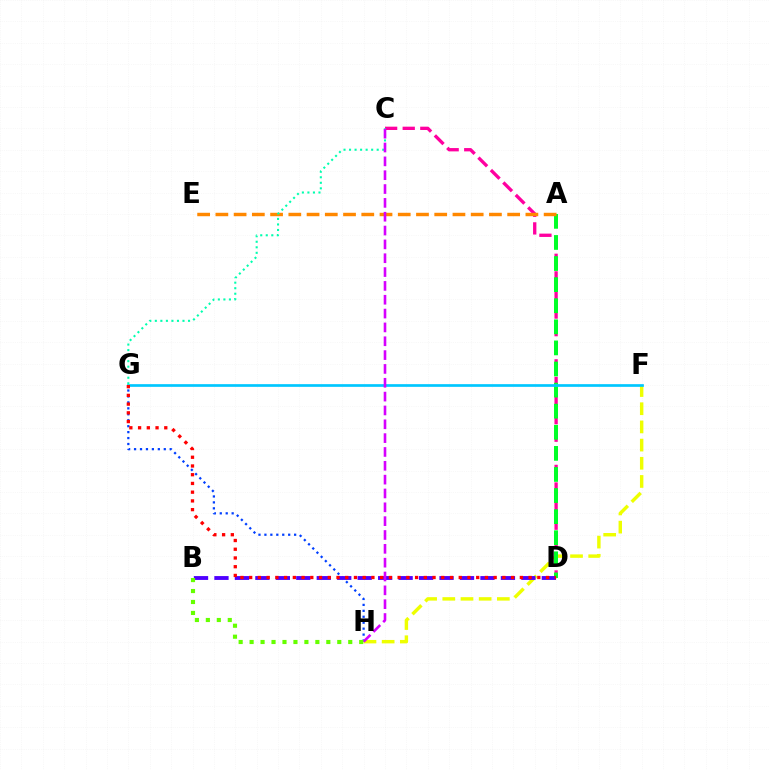{('G', 'H'): [{'color': '#003fff', 'line_style': 'dotted', 'thickness': 1.61}], ('C', 'D'): [{'color': '#ff00a0', 'line_style': 'dashed', 'thickness': 2.39}], ('F', 'H'): [{'color': '#eeff00', 'line_style': 'dashed', 'thickness': 2.47}], ('A', 'D'): [{'color': '#00ff27', 'line_style': 'dashed', 'thickness': 2.87}], ('A', 'E'): [{'color': '#ff8800', 'line_style': 'dashed', 'thickness': 2.48}], ('F', 'G'): [{'color': '#00c7ff', 'line_style': 'solid', 'thickness': 1.94}], ('B', 'D'): [{'color': '#4f00ff', 'line_style': 'dashed', 'thickness': 2.78}], ('C', 'G'): [{'color': '#00ffaf', 'line_style': 'dotted', 'thickness': 1.5}], ('D', 'G'): [{'color': '#ff0000', 'line_style': 'dotted', 'thickness': 2.37}], ('C', 'H'): [{'color': '#d600ff', 'line_style': 'dashed', 'thickness': 1.88}], ('B', 'H'): [{'color': '#66ff00', 'line_style': 'dotted', 'thickness': 2.98}]}